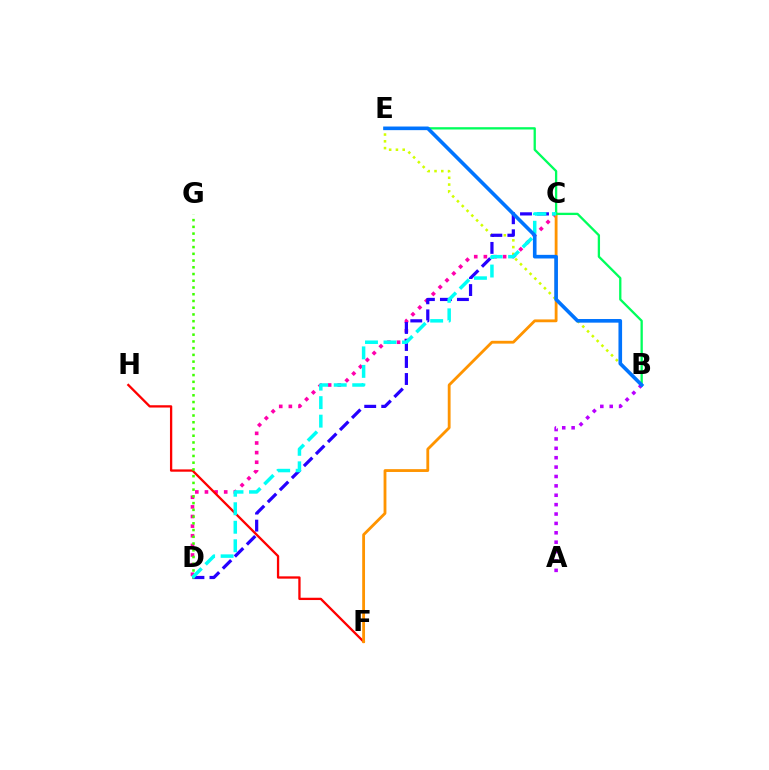{('B', 'E'): [{'color': '#d1ff00', 'line_style': 'dotted', 'thickness': 1.84}, {'color': '#00ff5c', 'line_style': 'solid', 'thickness': 1.66}, {'color': '#0074ff', 'line_style': 'solid', 'thickness': 2.61}], ('C', 'D'): [{'color': '#ff00ac', 'line_style': 'dotted', 'thickness': 2.62}, {'color': '#2500ff', 'line_style': 'dashed', 'thickness': 2.31}, {'color': '#00fff6', 'line_style': 'dashed', 'thickness': 2.51}], ('F', 'H'): [{'color': '#ff0000', 'line_style': 'solid', 'thickness': 1.66}], ('C', 'F'): [{'color': '#ff9400', 'line_style': 'solid', 'thickness': 2.03}], ('D', 'G'): [{'color': '#3dff00', 'line_style': 'dotted', 'thickness': 1.83}], ('A', 'B'): [{'color': '#b900ff', 'line_style': 'dotted', 'thickness': 2.55}]}